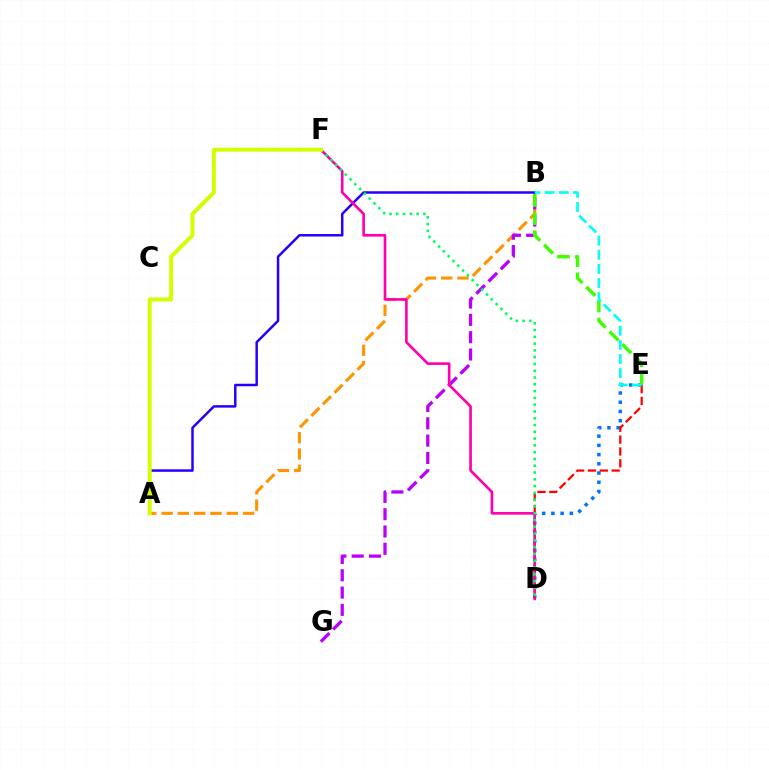{('A', 'B'): [{'color': '#ff9400', 'line_style': 'dashed', 'thickness': 2.21}, {'color': '#2500ff', 'line_style': 'solid', 'thickness': 1.79}], ('B', 'G'): [{'color': '#b900ff', 'line_style': 'dashed', 'thickness': 2.35}], ('D', 'E'): [{'color': '#0074ff', 'line_style': 'dotted', 'thickness': 2.5}, {'color': '#ff0000', 'line_style': 'dashed', 'thickness': 1.61}], ('B', 'E'): [{'color': '#3dff00', 'line_style': 'dashed', 'thickness': 2.46}, {'color': '#00fff6', 'line_style': 'dashed', 'thickness': 1.92}], ('D', 'F'): [{'color': '#ff00ac', 'line_style': 'solid', 'thickness': 1.9}, {'color': '#00ff5c', 'line_style': 'dotted', 'thickness': 1.84}], ('A', 'F'): [{'color': '#d1ff00', 'line_style': 'solid', 'thickness': 2.85}]}